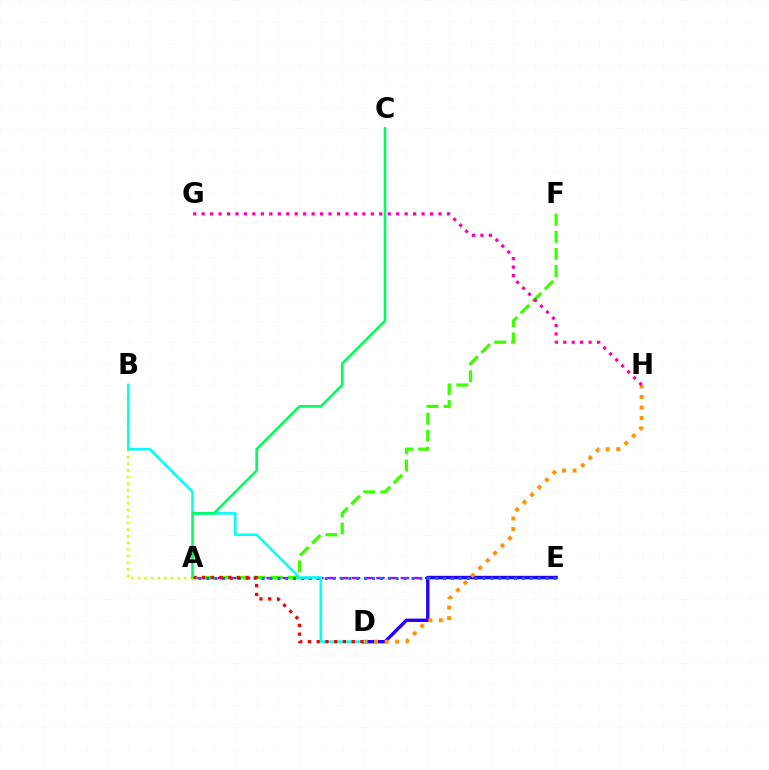{('A', 'E'): [{'color': '#b900ff', 'line_style': 'dashed', 'thickness': 1.66}, {'color': '#0074ff', 'line_style': 'dotted', 'thickness': 2.14}], ('D', 'E'): [{'color': '#2500ff', 'line_style': 'solid', 'thickness': 2.44}], ('A', 'B'): [{'color': '#d1ff00', 'line_style': 'dotted', 'thickness': 1.79}], ('A', 'F'): [{'color': '#3dff00', 'line_style': 'dashed', 'thickness': 2.31}], ('D', 'H'): [{'color': '#ff9400', 'line_style': 'dotted', 'thickness': 2.86}], ('B', 'D'): [{'color': '#00fff6', 'line_style': 'solid', 'thickness': 1.84}], ('A', 'D'): [{'color': '#ff0000', 'line_style': 'dotted', 'thickness': 2.38}], ('A', 'C'): [{'color': '#00ff5c', 'line_style': 'solid', 'thickness': 1.88}], ('G', 'H'): [{'color': '#ff00ac', 'line_style': 'dotted', 'thickness': 2.3}]}